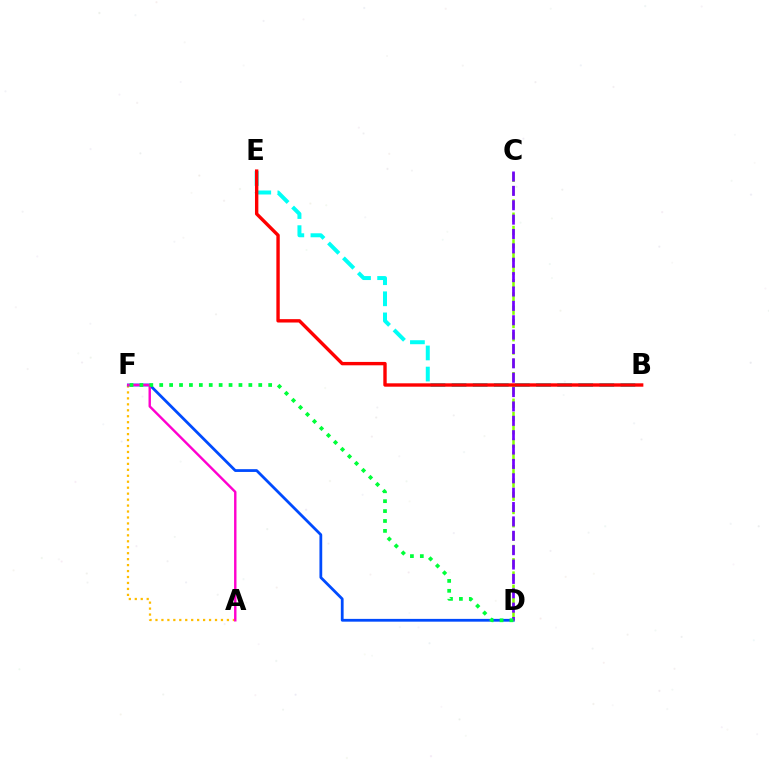{('A', 'F'): [{'color': '#ffbd00', 'line_style': 'dotted', 'thickness': 1.62}, {'color': '#ff00cf', 'line_style': 'solid', 'thickness': 1.74}], ('D', 'F'): [{'color': '#004bff', 'line_style': 'solid', 'thickness': 2.0}, {'color': '#00ff39', 'line_style': 'dotted', 'thickness': 2.69}], ('B', 'E'): [{'color': '#00fff6', 'line_style': 'dashed', 'thickness': 2.87}, {'color': '#ff0000', 'line_style': 'solid', 'thickness': 2.43}], ('C', 'D'): [{'color': '#84ff00', 'line_style': 'dashed', 'thickness': 1.81}, {'color': '#7200ff', 'line_style': 'dashed', 'thickness': 1.95}]}